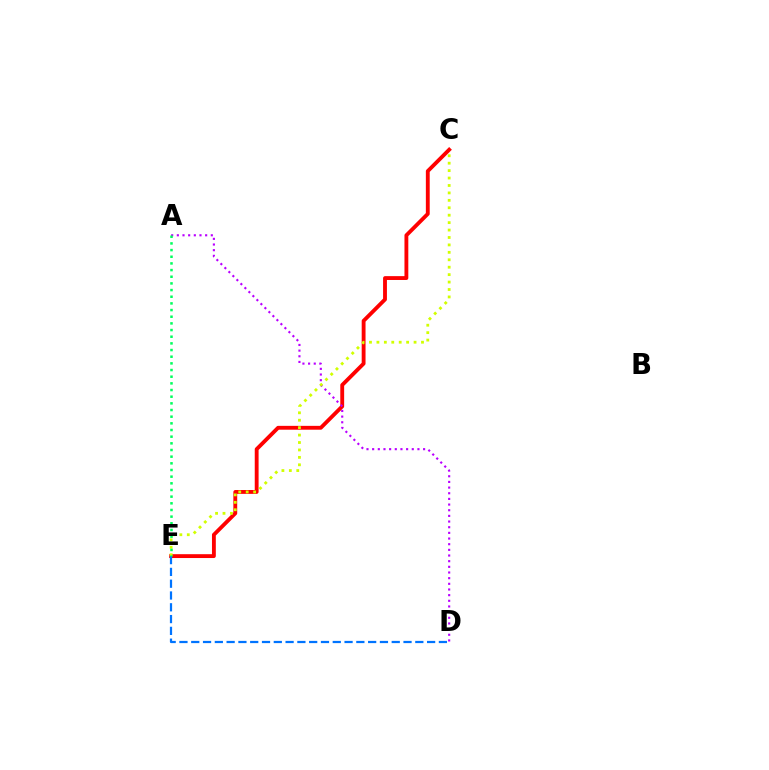{('C', 'E'): [{'color': '#ff0000', 'line_style': 'solid', 'thickness': 2.77}, {'color': '#d1ff00', 'line_style': 'dotted', 'thickness': 2.02}], ('A', 'D'): [{'color': '#b900ff', 'line_style': 'dotted', 'thickness': 1.54}], ('D', 'E'): [{'color': '#0074ff', 'line_style': 'dashed', 'thickness': 1.6}], ('A', 'E'): [{'color': '#00ff5c', 'line_style': 'dotted', 'thickness': 1.81}]}